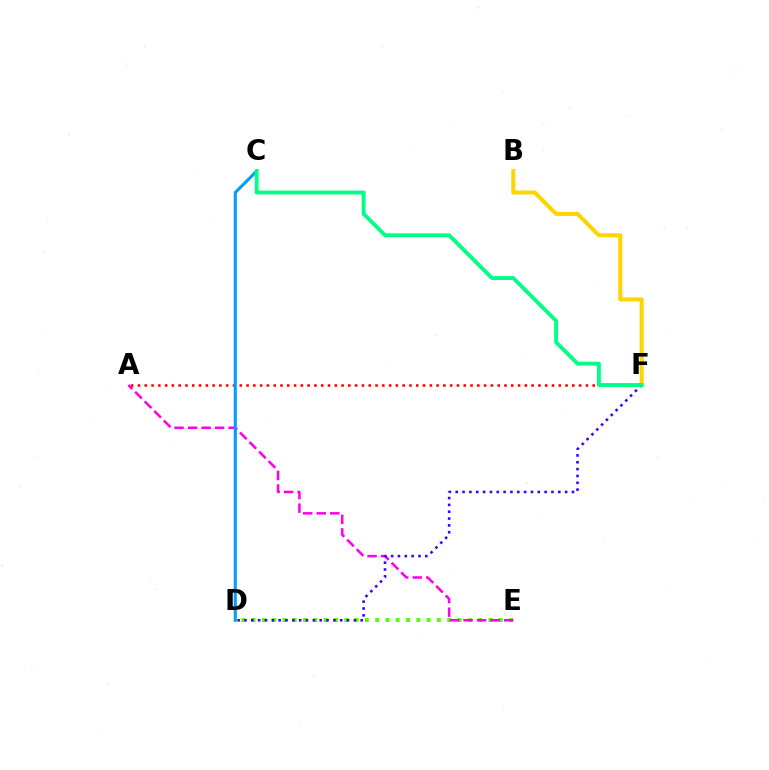{('D', 'E'): [{'color': '#4fff00', 'line_style': 'dotted', 'thickness': 2.8}], ('A', 'E'): [{'color': '#ff00ed', 'line_style': 'dashed', 'thickness': 1.84}], ('B', 'F'): [{'color': '#ffd500', 'line_style': 'solid', 'thickness': 2.92}], ('D', 'F'): [{'color': '#3700ff', 'line_style': 'dotted', 'thickness': 1.86}], ('A', 'F'): [{'color': '#ff0000', 'line_style': 'dotted', 'thickness': 1.84}], ('C', 'D'): [{'color': '#009eff', 'line_style': 'solid', 'thickness': 2.22}], ('C', 'F'): [{'color': '#00ff86', 'line_style': 'solid', 'thickness': 2.79}]}